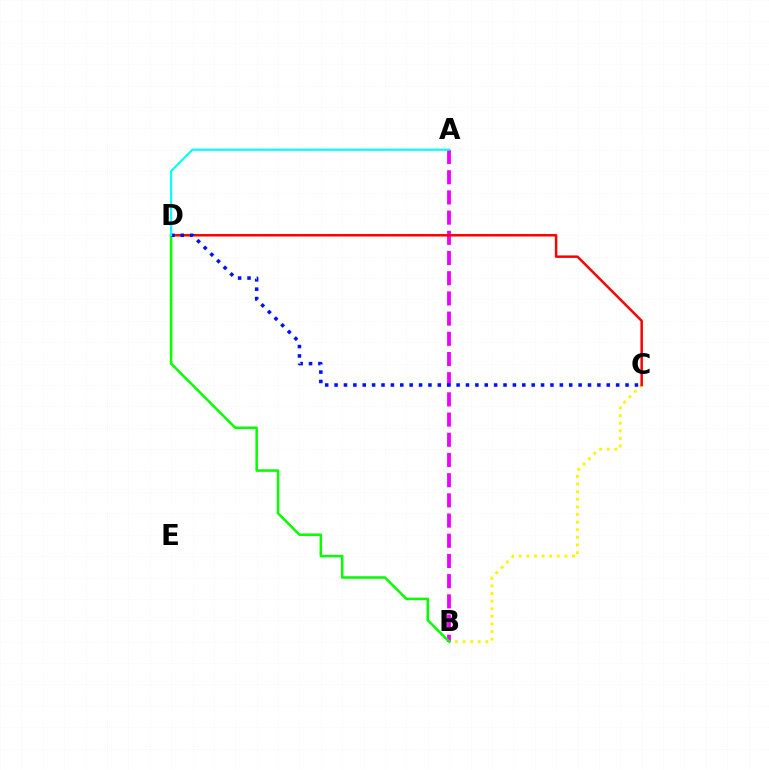{('A', 'B'): [{'color': '#ee00ff', 'line_style': 'dashed', 'thickness': 2.74}], ('B', 'C'): [{'color': '#fcf500', 'line_style': 'dotted', 'thickness': 2.07}], ('C', 'D'): [{'color': '#ff0000', 'line_style': 'solid', 'thickness': 1.79}, {'color': '#0010ff', 'line_style': 'dotted', 'thickness': 2.55}], ('B', 'D'): [{'color': '#08ff00', 'line_style': 'solid', 'thickness': 1.83}], ('A', 'D'): [{'color': '#00fff6', 'line_style': 'solid', 'thickness': 1.52}]}